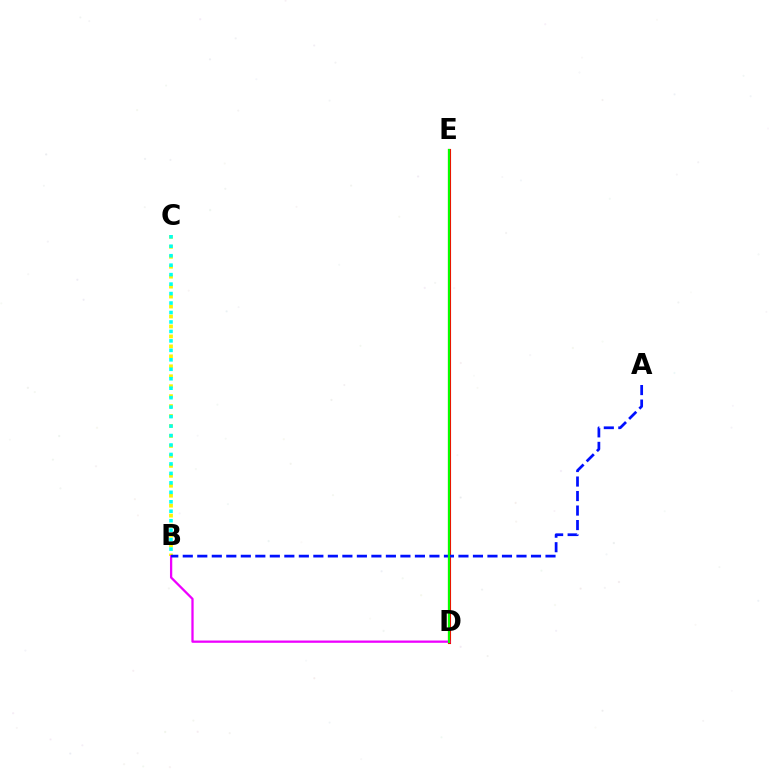{('D', 'E'): [{'color': '#ff0000', 'line_style': 'solid', 'thickness': 2.24}, {'color': '#08ff00', 'line_style': 'solid', 'thickness': 1.57}], ('B', 'C'): [{'color': '#fcf500', 'line_style': 'dotted', 'thickness': 2.7}, {'color': '#00fff6', 'line_style': 'dotted', 'thickness': 2.57}], ('B', 'D'): [{'color': '#ee00ff', 'line_style': 'solid', 'thickness': 1.64}], ('A', 'B'): [{'color': '#0010ff', 'line_style': 'dashed', 'thickness': 1.97}]}